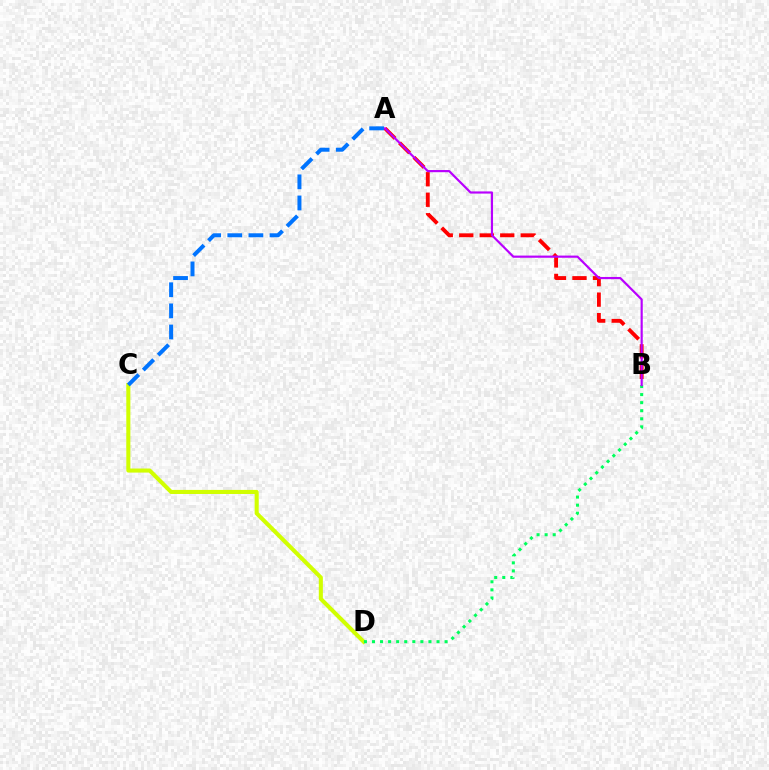{('C', 'D'): [{'color': '#d1ff00', 'line_style': 'solid', 'thickness': 2.93}], ('A', 'B'): [{'color': '#ff0000', 'line_style': 'dashed', 'thickness': 2.78}, {'color': '#b900ff', 'line_style': 'solid', 'thickness': 1.57}], ('A', 'C'): [{'color': '#0074ff', 'line_style': 'dashed', 'thickness': 2.87}], ('B', 'D'): [{'color': '#00ff5c', 'line_style': 'dotted', 'thickness': 2.19}]}